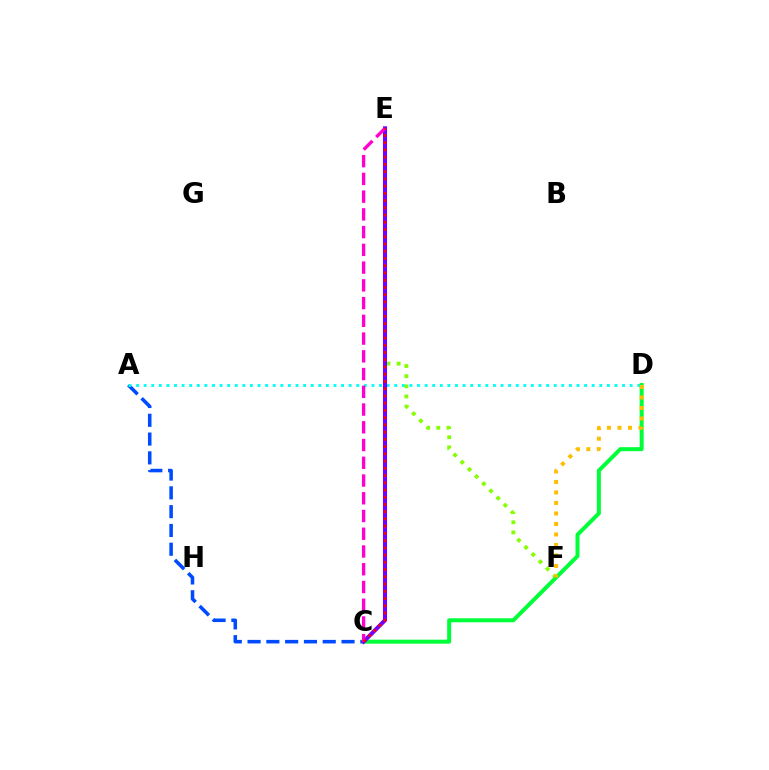{('A', 'C'): [{'color': '#004bff', 'line_style': 'dashed', 'thickness': 2.55}], ('E', 'F'): [{'color': '#84ff00', 'line_style': 'dotted', 'thickness': 2.76}], ('A', 'D'): [{'color': '#00fff6', 'line_style': 'dotted', 'thickness': 2.06}], ('C', 'D'): [{'color': '#00ff39', 'line_style': 'solid', 'thickness': 2.87}], ('D', 'F'): [{'color': '#ffbd00', 'line_style': 'dotted', 'thickness': 2.85}], ('C', 'E'): [{'color': '#7200ff', 'line_style': 'solid', 'thickness': 2.92}, {'color': '#ff00cf', 'line_style': 'dashed', 'thickness': 2.41}, {'color': '#ff0000', 'line_style': 'dotted', 'thickness': 1.97}]}